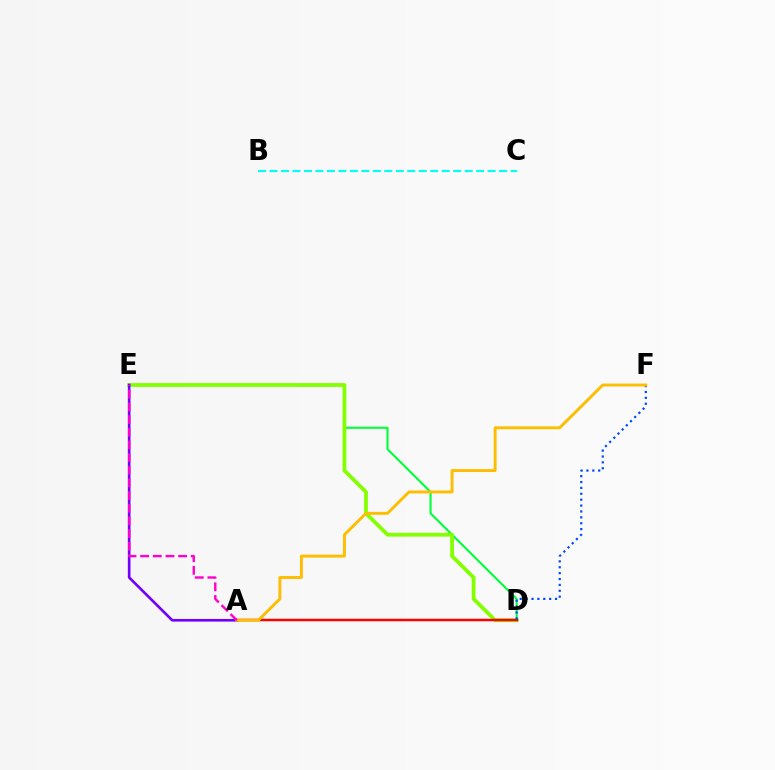{('D', 'E'): [{'color': '#00ff39', 'line_style': 'solid', 'thickness': 1.51}, {'color': '#84ff00', 'line_style': 'solid', 'thickness': 2.72}], ('B', 'C'): [{'color': '#00fff6', 'line_style': 'dashed', 'thickness': 1.56}], ('A', 'D'): [{'color': '#ff0000', 'line_style': 'solid', 'thickness': 1.8}], ('D', 'F'): [{'color': '#004bff', 'line_style': 'dotted', 'thickness': 1.6}], ('A', 'E'): [{'color': '#7200ff', 'line_style': 'solid', 'thickness': 1.91}, {'color': '#ff00cf', 'line_style': 'dashed', 'thickness': 1.72}], ('A', 'F'): [{'color': '#ffbd00', 'line_style': 'solid', 'thickness': 2.1}]}